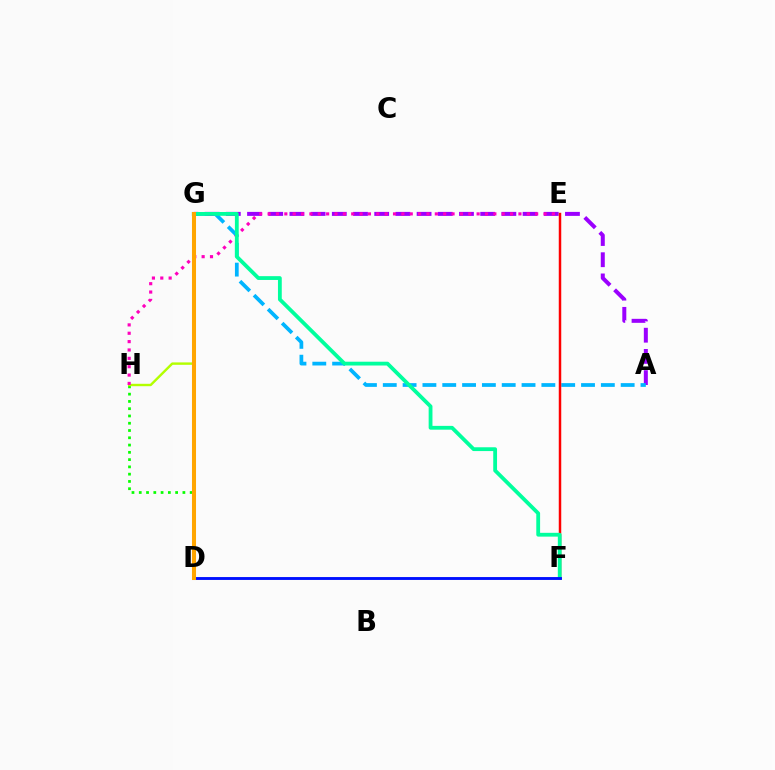{('A', 'G'): [{'color': '#9b00ff', 'line_style': 'dashed', 'thickness': 2.88}, {'color': '#00b5ff', 'line_style': 'dashed', 'thickness': 2.69}], ('D', 'H'): [{'color': '#08ff00', 'line_style': 'dotted', 'thickness': 1.98}], ('G', 'H'): [{'color': '#b3ff00', 'line_style': 'solid', 'thickness': 1.73}], ('E', 'H'): [{'color': '#ff00bd', 'line_style': 'dotted', 'thickness': 2.27}], ('E', 'F'): [{'color': '#ff0000', 'line_style': 'solid', 'thickness': 1.78}], ('F', 'G'): [{'color': '#00ff9d', 'line_style': 'solid', 'thickness': 2.74}], ('D', 'F'): [{'color': '#0010ff', 'line_style': 'solid', 'thickness': 2.07}], ('D', 'G'): [{'color': '#ffa500', 'line_style': 'solid', 'thickness': 2.91}]}